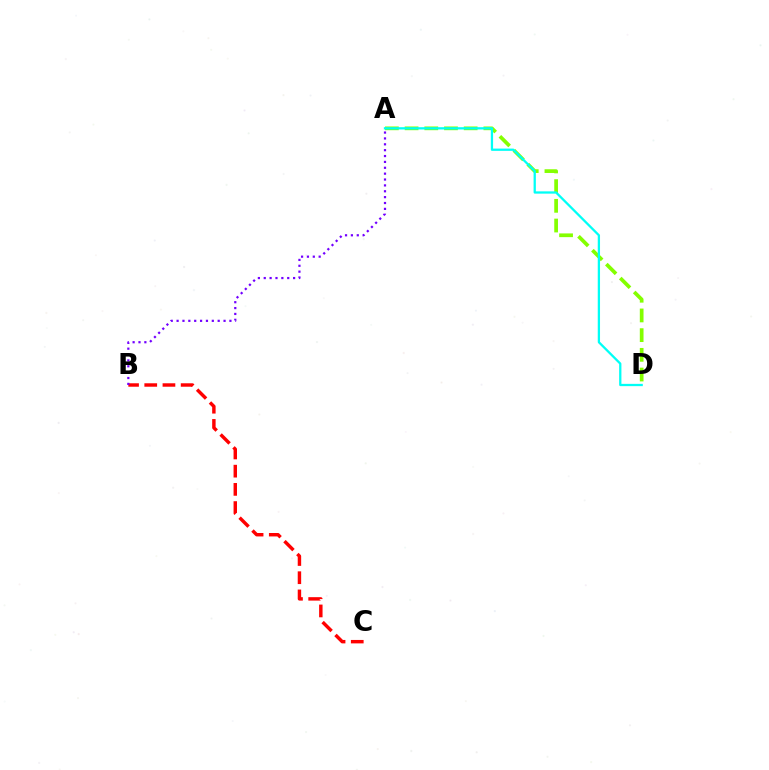{('A', 'D'): [{'color': '#84ff00', 'line_style': 'dashed', 'thickness': 2.68}, {'color': '#00fff6', 'line_style': 'solid', 'thickness': 1.64}], ('B', 'C'): [{'color': '#ff0000', 'line_style': 'dashed', 'thickness': 2.47}], ('A', 'B'): [{'color': '#7200ff', 'line_style': 'dotted', 'thickness': 1.59}]}